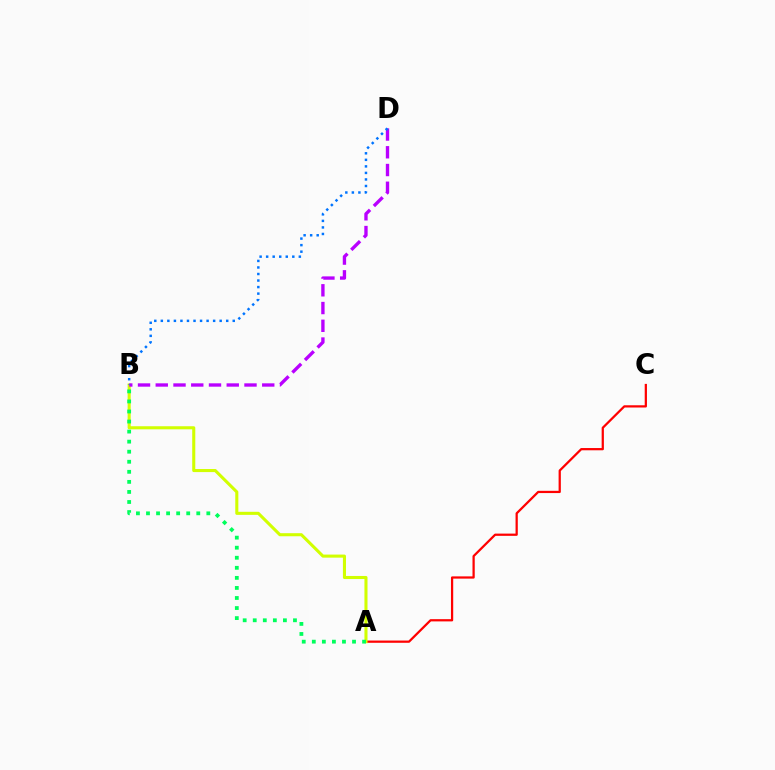{('A', 'C'): [{'color': '#ff0000', 'line_style': 'solid', 'thickness': 1.62}], ('A', 'B'): [{'color': '#d1ff00', 'line_style': 'solid', 'thickness': 2.21}, {'color': '#00ff5c', 'line_style': 'dotted', 'thickness': 2.73}], ('B', 'D'): [{'color': '#b900ff', 'line_style': 'dashed', 'thickness': 2.41}, {'color': '#0074ff', 'line_style': 'dotted', 'thickness': 1.78}]}